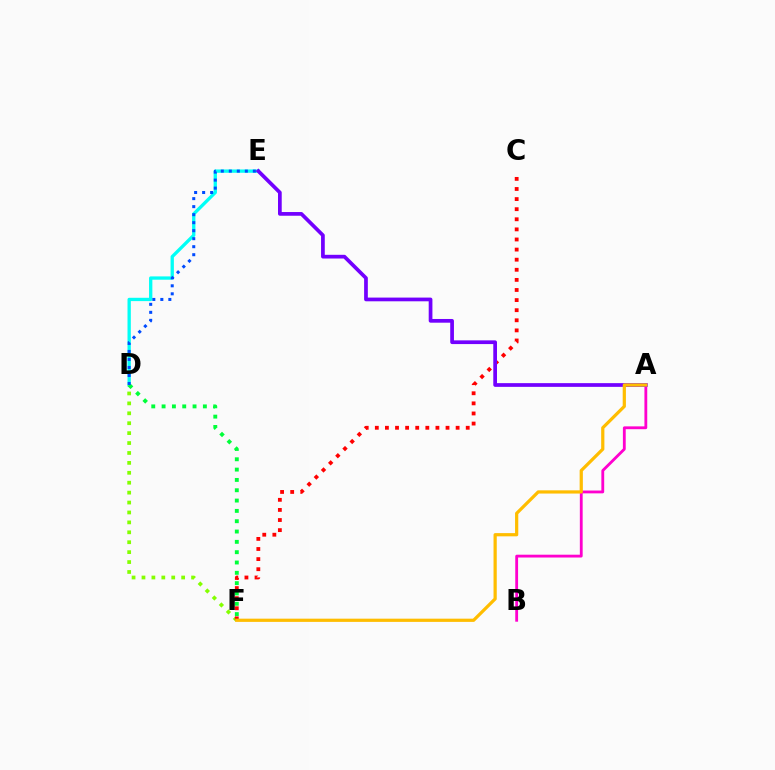{('D', 'E'): [{'color': '#00fff6', 'line_style': 'solid', 'thickness': 2.39}, {'color': '#004bff', 'line_style': 'dotted', 'thickness': 2.18}], ('D', 'F'): [{'color': '#84ff00', 'line_style': 'dotted', 'thickness': 2.69}, {'color': '#00ff39', 'line_style': 'dotted', 'thickness': 2.8}], ('A', 'B'): [{'color': '#ff00cf', 'line_style': 'solid', 'thickness': 2.03}], ('C', 'F'): [{'color': '#ff0000', 'line_style': 'dotted', 'thickness': 2.74}], ('A', 'E'): [{'color': '#7200ff', 'line_style': 'solid', 'thickness': 2.68}], ('A', 'F'): [{'color': '#ffbd00', 'line_style': 'solid', 'thickness': 2.32}]}